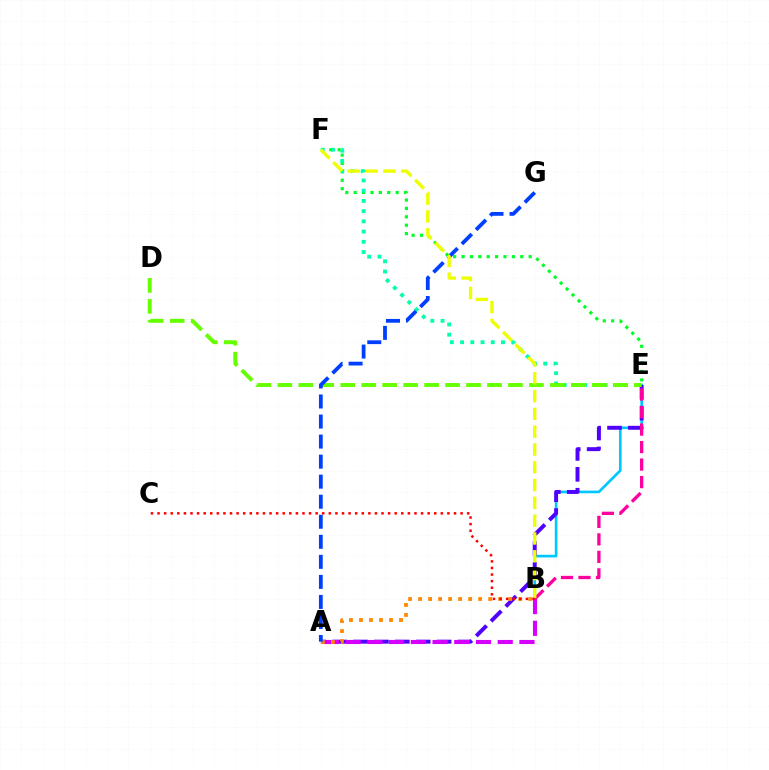{('B', 'E'): [{'color': '#00c7ff', 'line_style': 'solid', 'thickness': 1.92}, {'color': '#ff00a0', 'line_style': 'dashed', 'thickness': 2.38}], ('A', 'E'): [{'color': '#4f00ff', 'line_style': 'dashed', 'thickness': 2.84}], ('E', 'F'): [{'color': '#00ff27', 'line_style': 'dotted', 'thickness': 2.28}, {'color': '#00ffaf', 'line_style': 'dotted', 'thickness': 2.78}], ('A', 'B'): [{'color': '#d600ff', 'line_style': 'dashed', 'thickness': 2.95}, {'color': '#ff8800', 'line_style': 'dotted', 'thickness': 2.72}], ('D', 'E'): [{'color': '#66ff00', 'line_style': 'dashed', 'thickness': 2.85}], ('A', 'G'): [{'color': '#003fff', 'line_style': 'dashed', 'thickness': 2.72}], ('B', 'F'): [{'color': '#eeff00', 'line_style': 'dashed', 'thickness': 2.42}], ('B', 'C'): [{'color': '#ff0000', 'line_style': 'dotted', 'thickness': 1.79}]}